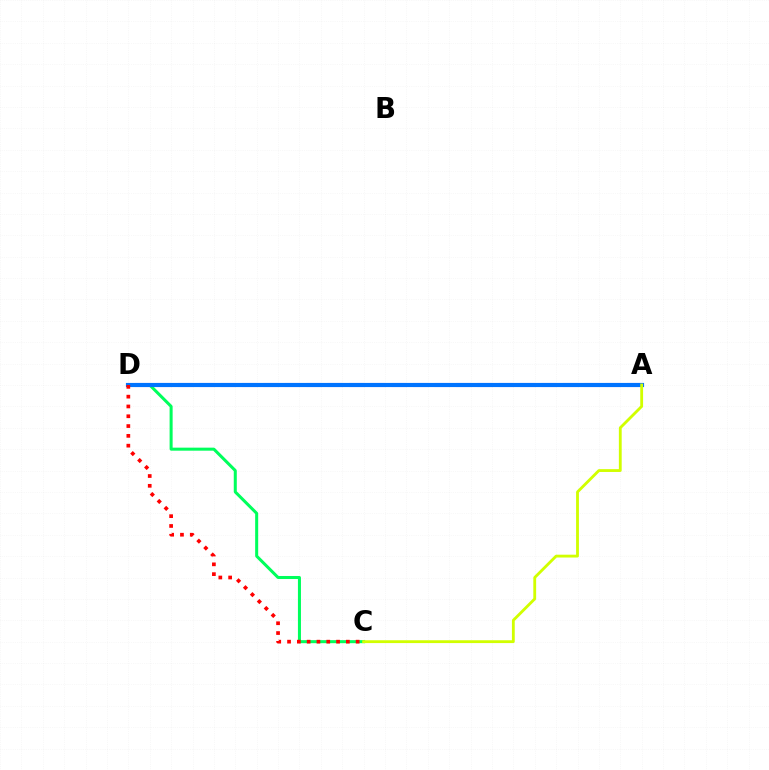{('A', 'D'): [{'color': '#b900ff', 'line_style': 'dashed', 'thickness': 2.91}, {'color': '#0074ff', 'line_style': 'solid', 'thickness': 2.99}], ('C', 'D'): [{'color': '#00ff5c', 'line_style': 'solid', 'thickness': 2.18}, {'color': '#ff0000', 'line_style': 'dotted', 'thickness': 2.66}], ('A', 'C'): [{'color': '#d1ff00', 'line_style': 'solid', 'thickness': 2.04}]}